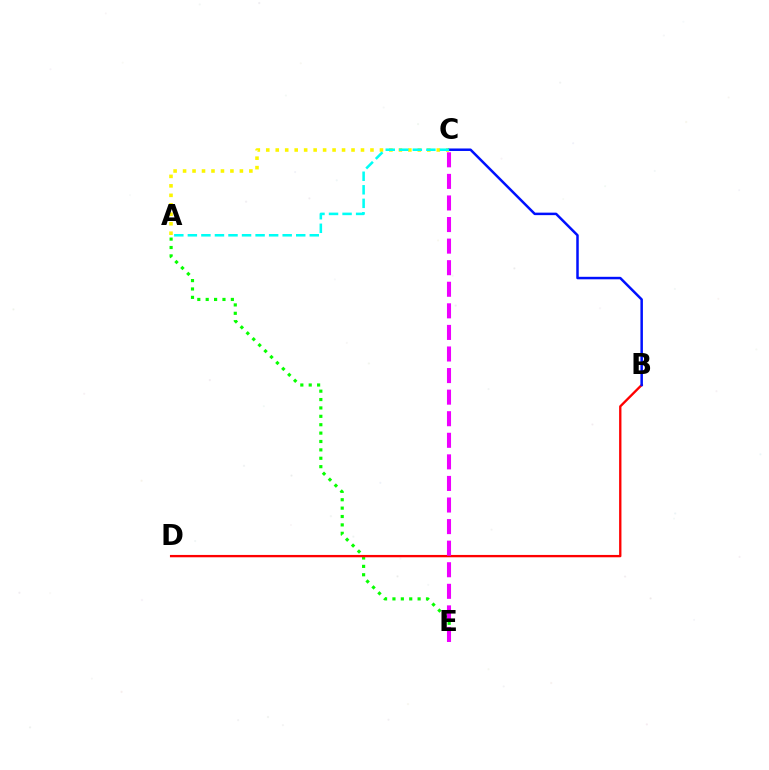{('A', 'E'): [{'color': '#08ff00', 'line_style': 'dotted', 'thickness': 2.28}], ('B', 'D'): [{'color': '#ff0000', 'line_style': 'solid', 'thickness': 1.68}], ('C', 'E'): [{'color': '#ee00ff', 'line_style': 'dashed', 'thickness': 2.93}], ('A', 'C'): [{'color': '#fcf500', 'line_style': 'dotted', 'thickness': 2.57}, {'color': '#00fff6', 'line_style': 'dashed', 'thickness': 1.84}], ('B', 'C'): [{'color': '#0010ff', 'line_style': 'solid', 'thickness': 1.8}]}